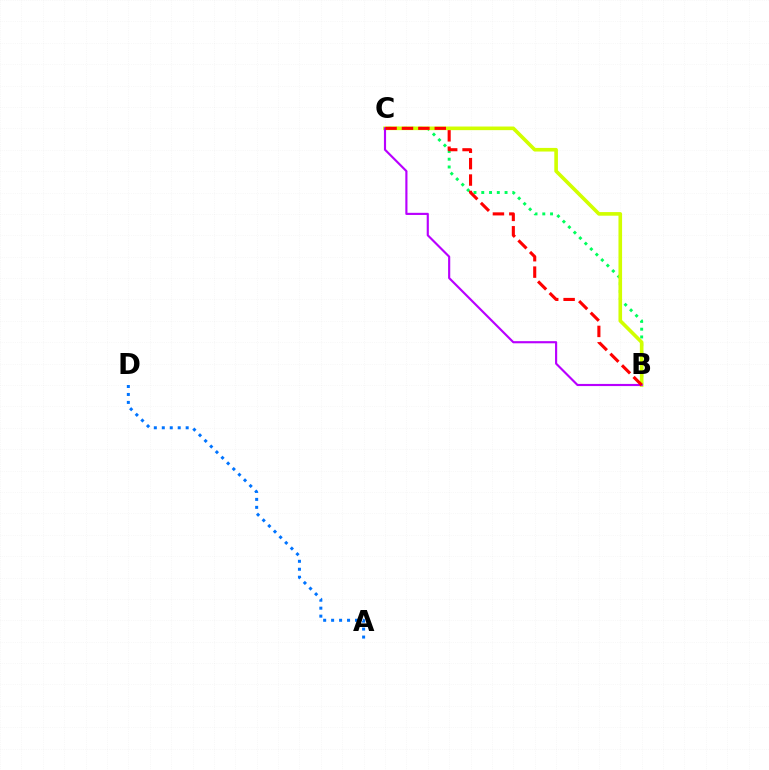{('B', 'C'): [{'color': '#00ff5c', 'line_style': 'dotted', 'thickness': 2.11}, {'color': '#d1ff00', 'line_style': 'solid', 'thickness': 2.6}, {'color': '#b900ff', 'line_style': 'solid', 'thickness': 1.55}, {'color': '#ff0000', 'line_style': 'dashed', 'thickness': 2.23}], ('A', 'D'): [{'color': '#0074ff', 'line_style': 'dotted', 'thickness': 2.16}]}